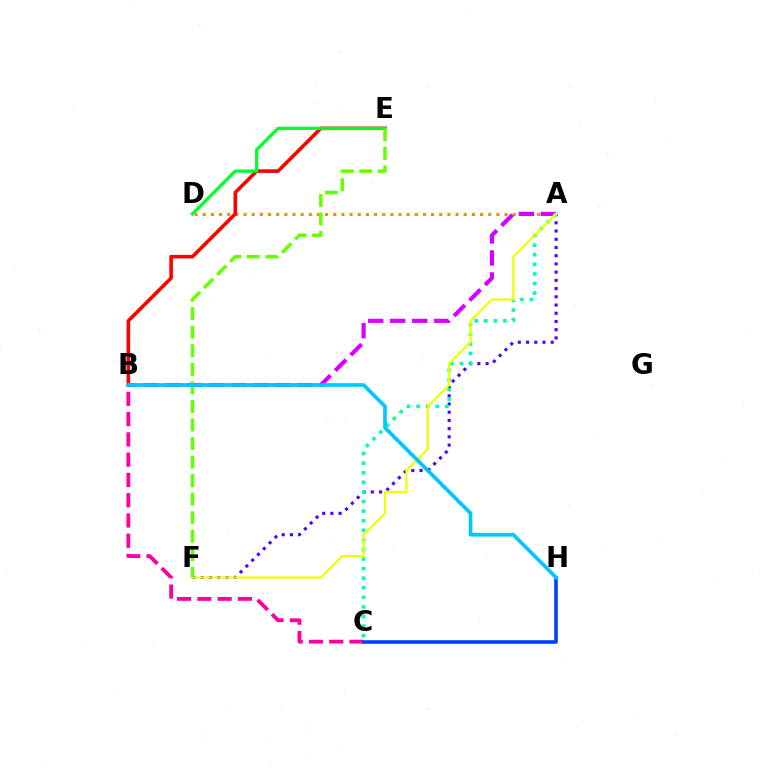{('A', 'D'): [{'color': '#ff8800', 'line_style': 'dotted', 'thickness': 2.22}], ('A', 'F'): [{'color': '#4f00ff', 'line_style': 'dotted', 'thickness': 2.23}, {'color': '#eeff00', 'line_style': 'solid', 'thickness': 1.6}], ('B', 'E'): [{'color': '#ff0000', 'line_style': 'solid', 'thickness': 2.58}], ('D', 'E'): [{'color': '#00ff27', 'line_style': 'solid', 'thickness': 2.31}], ('B', 'C'): [{'color': '#ff00a0', 'line_style': 'dashed', 'thickness': 2.75}], ('A', 'B'): [{'color': '#d600ff', 'line_style': 'dashed', 'thickness': 2.99}], ('A', 'C'): [{'color': '#00ffaf', 'line_style': 'dotted', 'thickness': 2.6}], ('C', 'H'): [{'color': '#003fff', 'line_style': 'solid', 'thickness': 2.58}], ('E', 'F'): [{'color': '#66ff00', 'line_style': 'dashed', 'thickness': 2.52}], ('B', 'H'): [{'color': '#00c7ff', 'line_style': 'solid', 'thickness': 2.66}]}